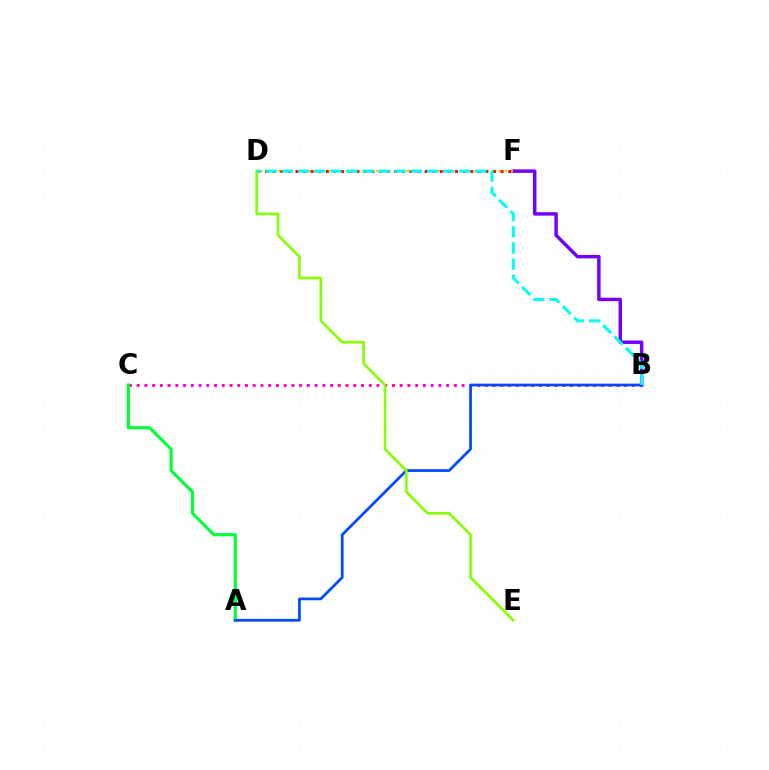{('B', 'F'): [{'color': '#7200ff', 'line_style': 'solid', 'thickness': 2.49}], ('B', 'C'): [{'color': '#ff00cf', 'line_style': 'dotted', 'thickness': 2.1}], ('D', 'F'): [{'color': '#ffbd00', 'line_style': 'dotted', 'thickness': 1.66}, {'color': '#ff0000', 'line_style': 'dotted', 'thickness': 2.06}], ('A', 'C'): [{'color': '#00ff39', 'line_style': 'solid', 'thickness': 2.27}], ('A', 'B'): [{'color': '#004bff', 'line_style': 'solid', 'thickness': 1.96}], ('D', 'E'): [{'color': '#84ff00', 'line_style': 'solid', 'thickness': 1.87}], ('B', 'D'): [{'color': '#00fff6', 'line_style': 'dashed', 'thickness': 2.19}]}